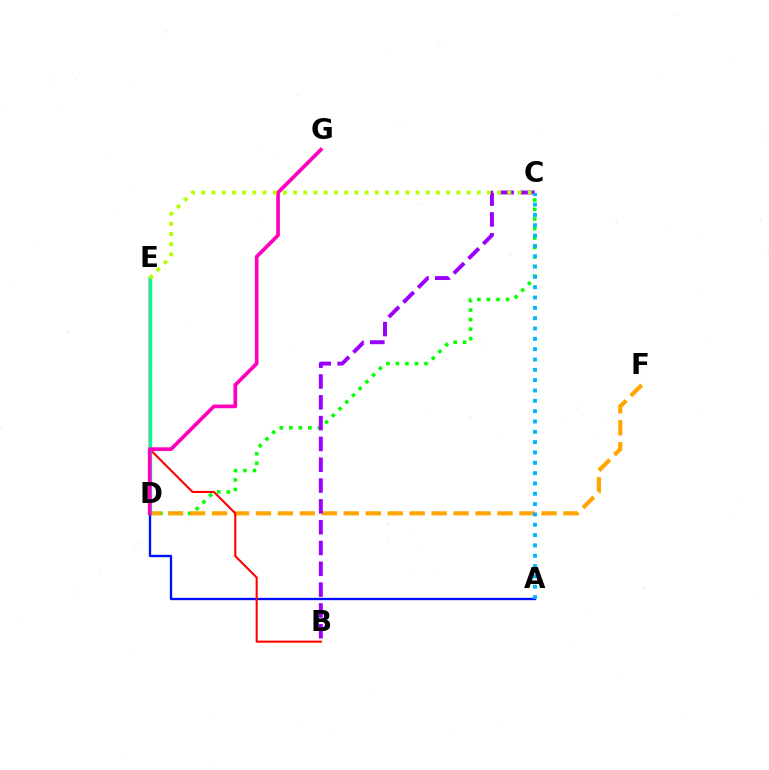{('C', 'D'): [{'color': '#08ff00', 'line_style': 'dotted', 'thickness': 2.58}], ('D', 'F'): [{'color': '#ffa500', 'line_style': 'dashed', 'thickness': 2.98}], ('A', 'D'): [{'color': '#0010ff', 'line_style': 'solid', 'thickness': 1.68}], ('B', 'C'): [{'color': '#9b00ff', 'line_style': 'dashed', 'thickness': 2.83}], ('B', 'E'): [{'color': '#ff0000', 'line_style': 'solid', 'thickness': 1.51}], ('D', 'E'): [{'color': '#00ff9d', 'line_style': 'solid', 'thickness': 2.38}], ('D', 'G'): [{'color': '#ff00bd', 'line_style': 'solid', 'thickness': 2.66}], ('C', 'E'): [{'color': '#b3ff00', 'line_style': 'dotted', 'thickness': 2.77}], ('A', 'C'): [{'color': '#00b5ff', 'line_style': 'dotted', 'thickness': 2.81}]}